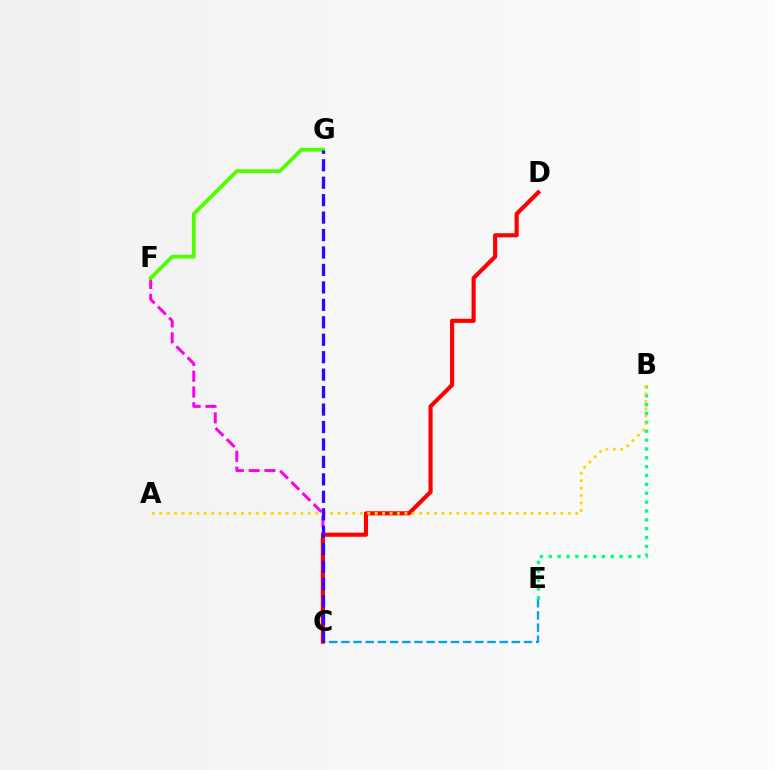{('C', 'E'): [{'color': '#009eff', 'line_style': 'dashed', 'thickness': 1.65}], ('C', 'F'): [{'color': '#ff00ed', 'line_style': 'dashed', 'thickness': 2.15}], ('B', 'E'): [{'color': '#00ff86', 'line_style': 'dotted', 'thickness': 2.41}], ('F', 'G'): [{'color': '#4fff00', 'line_style': 'solid', 'thickness': 2.73}], ('C', 'D'): [{'color': '#ff0000', 'line_style': 'solid', 'thickness': 2.97}], ('A', 'B'): [{'color': '#ffd500', 'line_style': 'dotted', 'thickness': 2.02}], ('C', 'G'): [{'color': '#3700ff', 'line_style': 'dashed', 'thickness': 2.37}]}